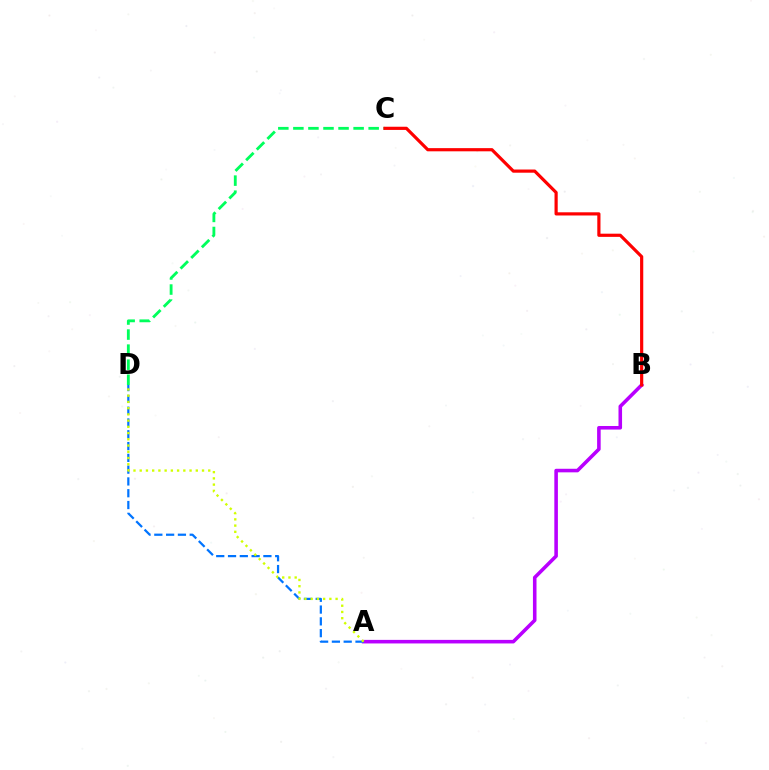{('A', 'B'): [{'color': '#b900ff', 'line_style': 'solid', 'thickness': 2.57}], ('A', 'D'): [{'color': '#0074ff', 'line_style': 'dashed', 'thickness': 1.6}, {'color': '#d1ff00', 'line_style': 'dotted', 'thickness': 1.69}], ('C', 'D'): [{'color': '#00ff5c', 'line_style': 'dashed', 'thickness': 2.05}], ('B', 'C'): [{'color': '#ff0000', 'line_style': 'solid', 'thickness': 2.29}]}